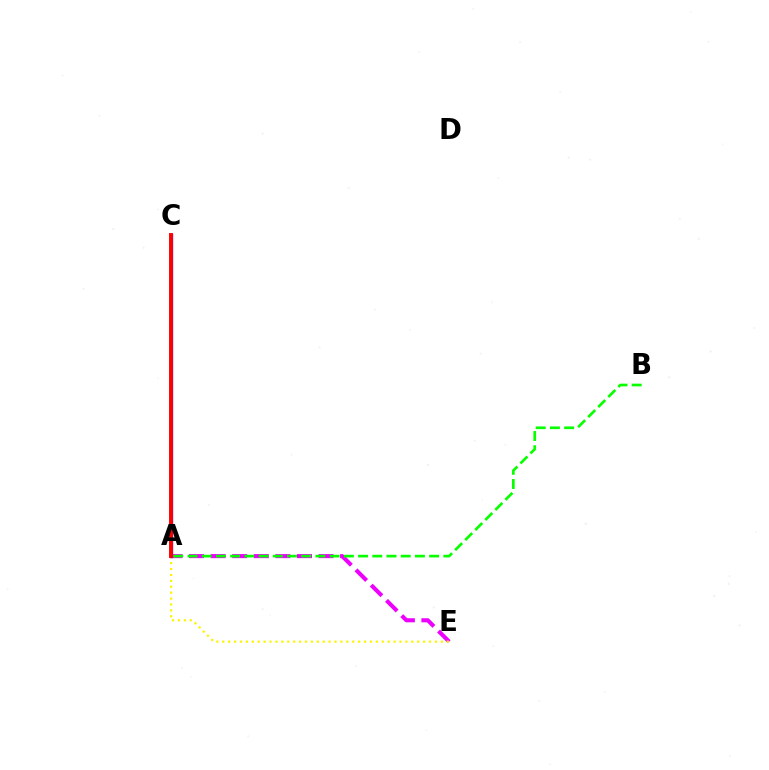{('A', 'C'): [{'color': '#00fff6', 'line_style': 'dashed', 'thickness': 1.97}, {'color': '#0010ff', 'line_style': 'solid', 'thickness': 2.38}, {'color': '#ff0000', 'line_style': 'solid', 'thickness': 2.81}], ('A', 'E'): [{'color': '#ee00ff', 'line_style': 'dashed', 'thickness': 2.93}, {'color': '#fcf500', 'line_style': 'dotted', 'thickness': 1.61}], ('A', 'B'): [{'color': '#08ff00', 'line_style': 'dashed', 'thickness': 1.93}]}